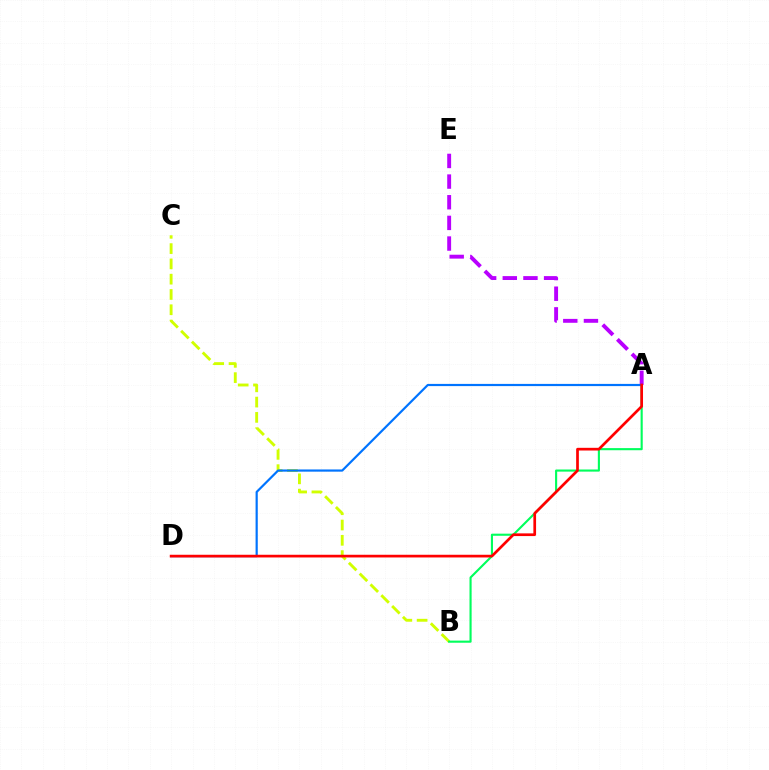{('B', 'C'): [{'color': '#d1ff00', 'line_style': 'dashed', 'thickness': 2.08}], ('A', 'B'): [{'color': '#00ff5c', 'line_style': 'solid', 'thickness': 1.53}], ('A', 'E'): [{'color': '#b900ff', 'line_style': 'dashed', 'thickness': 2.81}], ('A', 'D'): [{'color': '#0074ff', 'line_style': 'solid', 'thickness': 1.58}, {'color': '#ff0000', 'line_style': 'solid', 'thickness': 1.94}]}